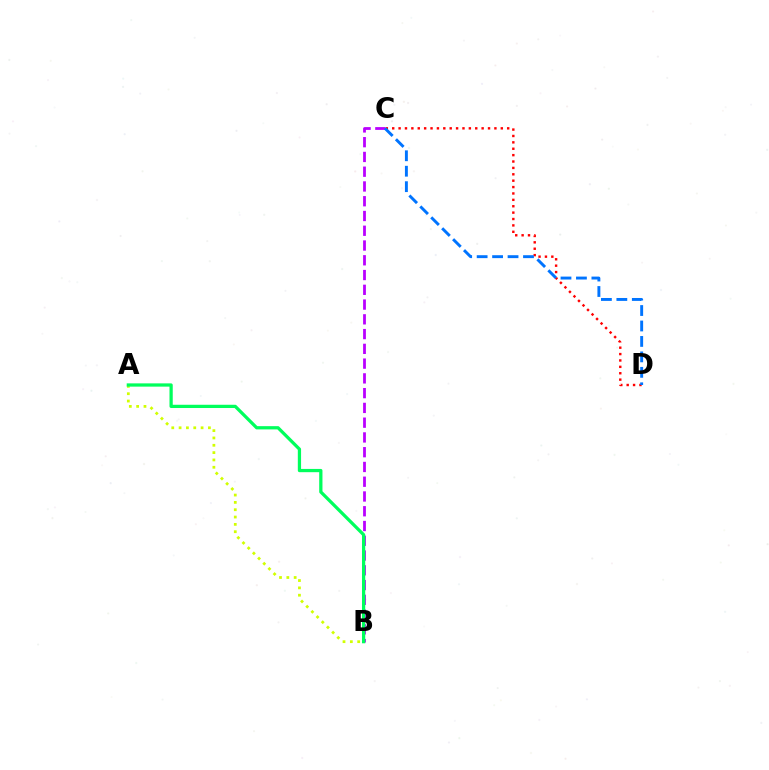{('A', 'B'): [{'color': '#d1ff00', 'line_style': 'dotted', 'thickness': 1.99}, {'color': '#00ff5c', 'line_style': 'solid', 'thickness': 2.34}], ('C', 'D'): [{'color': '#ff0000', 'line_style': 'dotted', 'thickness': 1.74}, {'color': '#0074ff', 'line_style': 'dashed', 'thickness': 2.1}], ('B', 'C'): [{'color': '#b900ff', 'line_style': 'dashed', 'thickness': 2.01}]}